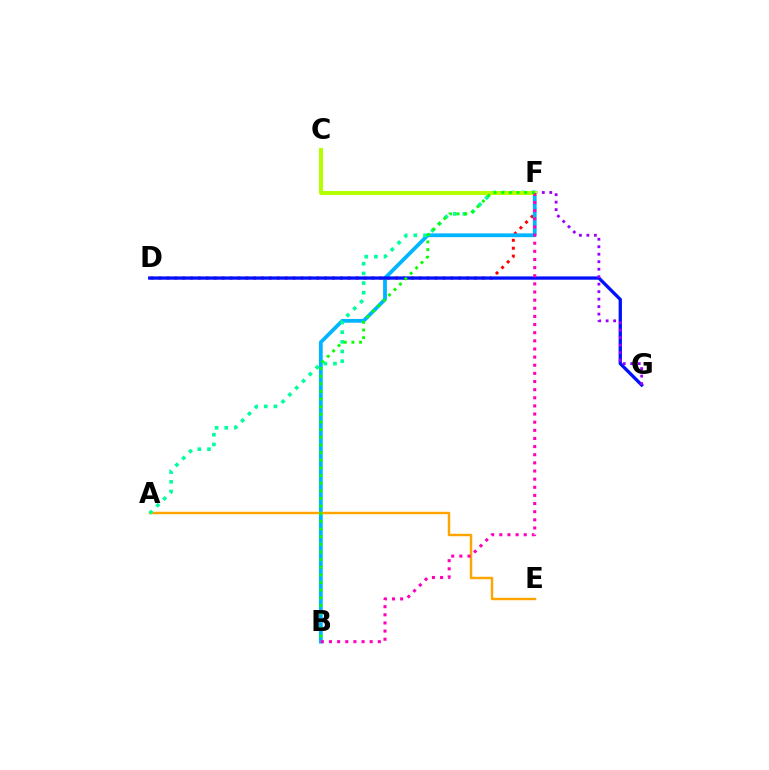{('D', 'F'): [{'color': '#ff0000', 'line_style': 'dotted', 'thickness': 2.14}], ('B', 'F'): [{'color': '#00b5ff', 'line_style': 'solid', 'thickness': 2.72}, {'color': '#ff00bd', 'line_style': 'dotted', 'thickness': 2.21}, {'color': '#08ff00', 'line_style': 'dotted', 'thickness': 2.08}], ('A', 'E'): [{'color': '#ffa500', 'line_style': 'solid', 'thickness': 1.76}], ('D', 'G'): [{'color': '#0010ff', 'line_style': 'solid', 'thickness': 2.37}], ('F', 'G'): [{'color': '#9b00ff', 'line_style': 'dotted', 'thickness': 2.03}], ('A', 'F'): [{'color': '#00ff9d', 'line_style': 'dotted', 'thickness': 2.63}], ('C', 'F'): [{'color': '#b3ff00', 'line_style': 'solid', 'thickness': 2.91}]}